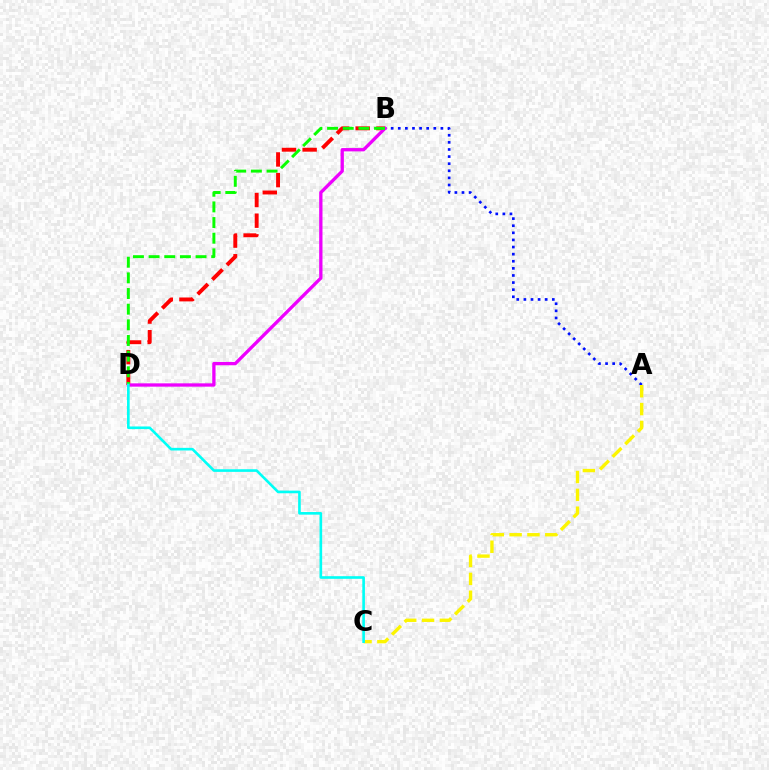{('B', 'D'): [{'color': '#ff0000', 'line_style': 'dashed', 'thickness': 2.81}, {'color': '#ee00ff', 'line_style': 'solid', 'thickness': 2.38}, {'color': '#08ff00', 'line_style': 'dashed', 'thickness': 2.13}], ('A', 'B'): [{'color': '#0010ff', 'line_style': 'dotted', 'thickness': 1.93}], ('A', 'C'): [{'color': '#fcf500', 'line_style': 'dashed', 'thickness': 2.42}], ('C', 'D'): [{'color': '#00fff6', 'line_style': 'solid', 'thickness': 1.9}]}